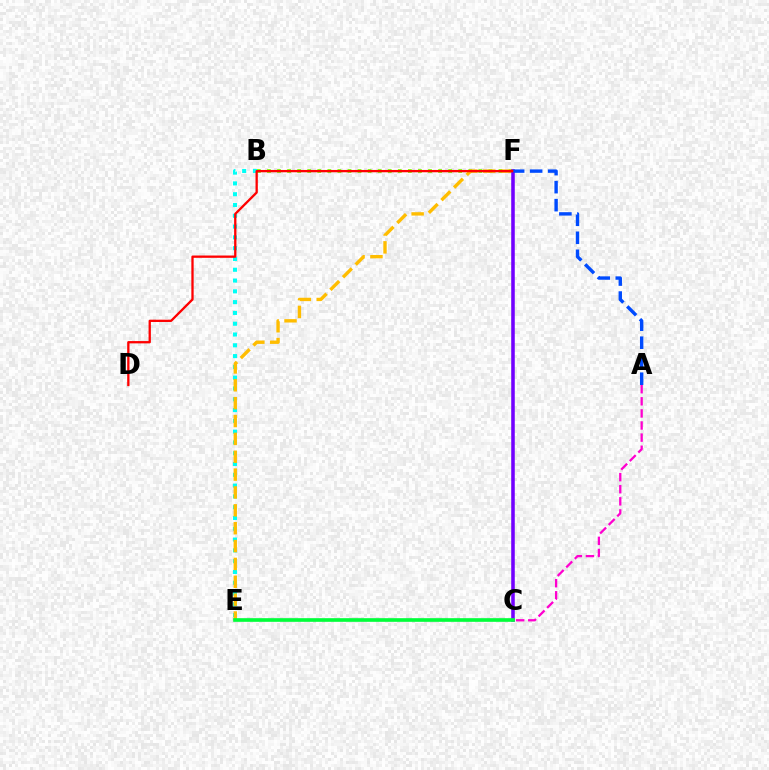{('B', 'E'): [{'color': '#00fff6', 'line_style': 'dotted', 'thickness': 2.93}], ('B', 'F'): [{'color': '#84ff00', 'line_style': 'dotted', 'thickness': 2.73}], ('E', 'F'): [{'color': '#ffbd00', 'line_style': 'dashed', 'thickness': 2.43}], ('A', 'C'): [{'color': '#ff00cf', 'line_style': 'dashed', 'thickness': 1.64}], ('C', 'F'): [{'color': '#7200ff', 'line_style': 'solid', 'thickness': 2.56}], ('D', 'F'): [{'color': '#ff0000', 'line_style': 'solid', 'thickness': 1.66}], ('C', 'E'): [{'color': '#00ff39', 'line_style': 'solid', 'thickness': 2.63}], ('A', 'F'): [{'color': '#004bff', 'line_style': 'dashed', 'thickness': 2.45}]}